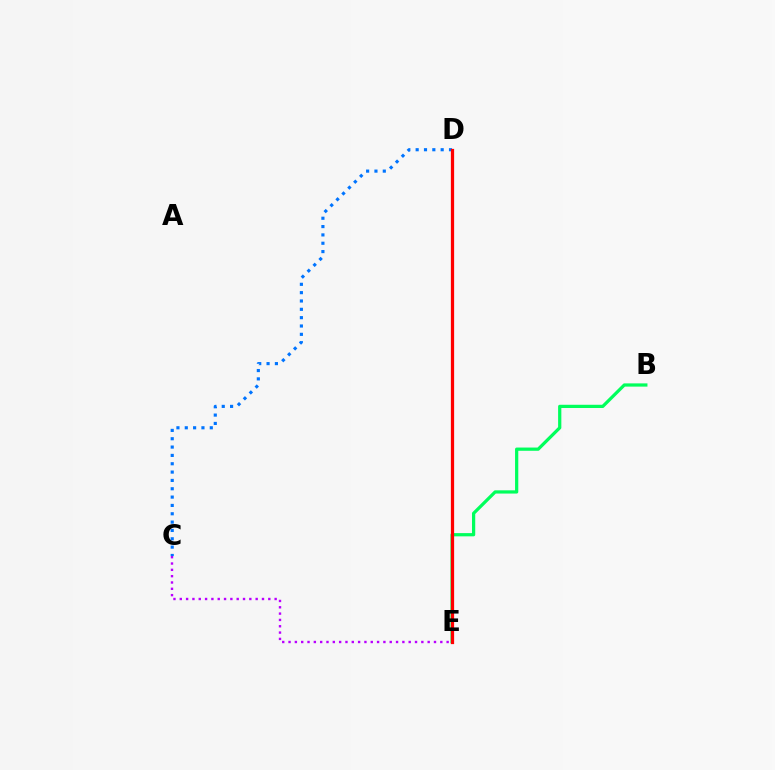{('C', 'E'): [{'color': '#b900ff', 'line_style': 'dotted', 'thickness': 1.72}], ('D', 'E'): [{'color': '#d1ff00', 'line_style': 'solid', 'thickness': 2.15}, {'color': '#ff0000', 'line_style': 'solid', 'thickness': 2.34}], ('B', 'E'): [{'color': '#00ff5c', 'line_style': 'solid', 'thickness': 2.33}], ('C', 'D'): [{'color': '#0074ff', 'line_style': 'dotted', 'thickness': 2.27}]}